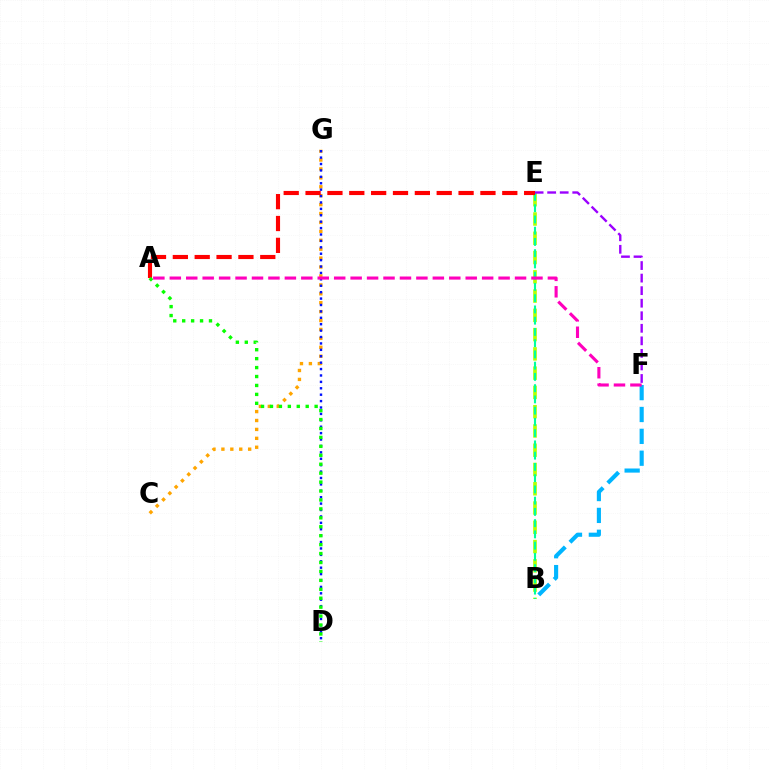{('B', 'E'): [{'color': '#b3ff00', 'line_style': 'dashed', 'thickness': 2.62}, {'color': '#00ff9d', 'line_style': 'dashed', 'thickness': 1.53}], ('C', 'G'): [{'color': '#ffa500', 'line_style': 'dotted', 'thickness': 2.42}], ('B', 'F'): [{'color': '#00b5ff', 'line_style': 'dashed', 'thickness': 2.97}], ('D', 'G'): [{'color': '#0010ff', 'line_style': 'dotted', 'thickness': 1.74}], ('E', 'F'): [{'color': '#9b00ff', 'line_style': 'dashed', 'thickness': 1.7}], ('A', 'F'): [{'color': '#ff00bd', 'line_style': 'dashed', 'thickness': 2.23}], ('A', 'E'): [{'color': '#ff0000', 'line_style': 'dashed', 'thickness': 2.97}], ('A', 'D'): [{'color': '#08ff00', 'line_style': 'dotted', 'thickness': 2.43}]}